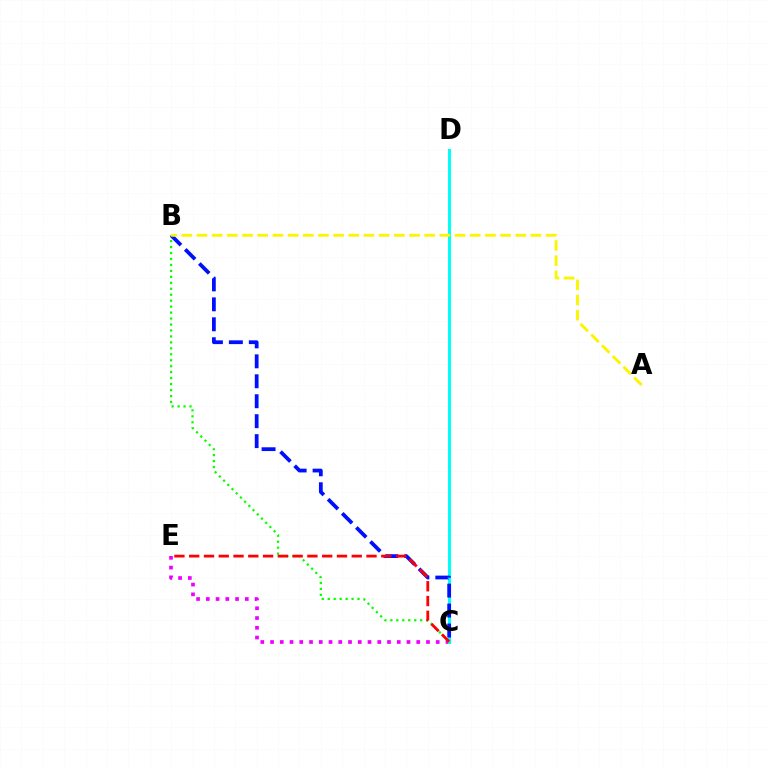{('C', 'E'): [{'color': '#ee00ff', 'line_style': 'dotted', 'thickness': 2.65}, {'color': '#ff0000', 'line_style': 'dashed', 'thickness': 2.01}], ('C', 'D'): [{'color': '#00fff6', 'line_style': 'solid', 'thickness': 2.2}], ('B', 'C'): [{'color': '#0010ff', 'line_style': 'dashed', 'thickness': 2.71}, {'color': '#08ff00', 'line_style': 'dotted', 'thickness': 1.62}], ('A', 'B'): [{'color': '#fcf500', 'line_style': 'dashed', 'thickness': 2.06}]}